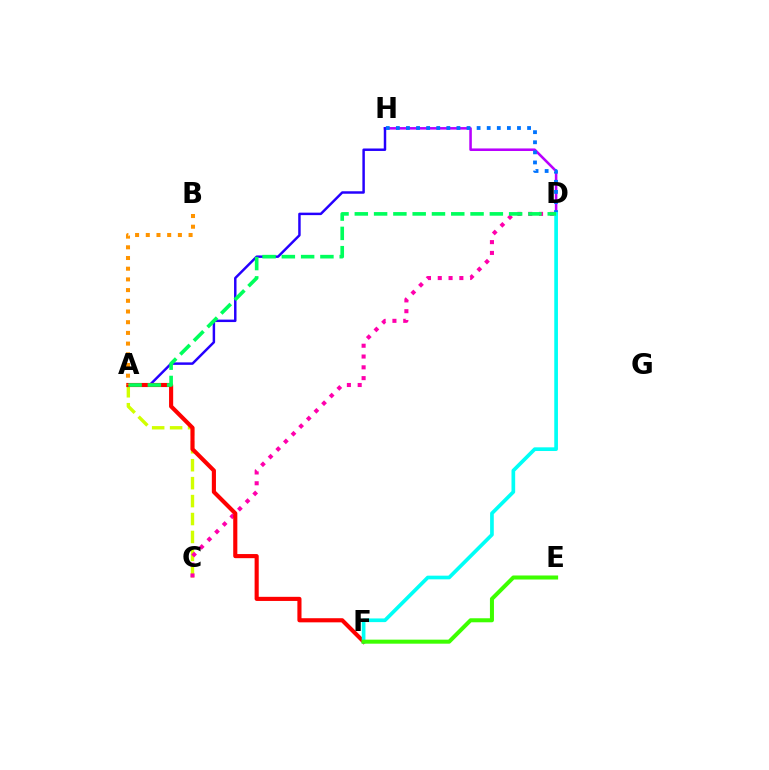{('D', 'H'): [{'color': '#b900ff', 'line_style': 'solid', 'thickness': 1.84}, {'color': '#0074ff', 'line_style': 'dotted', 'thickness': 2.74}], ('A', 'C'): [{'color': '#d1ff00', 'line_style': 'dashed', 'thickness': 2.44}], ('A', 'H'): [{'color': '#2500ff', 'line_style': 'solid', 'thickness': 1.78}], ('C', 'D'): [{'color': '#ff00ac', 'line_style': 'dotted', 'thickness': 2.93}], ('A', 'F'): [{'color': '#ff0000', 'line_style': 'solid', 'thickness': 2.97}], ('D', 'F'): [{'color': '#00fff6', 'line_style': 'solid', 'thickness': 2.65}], ('A', 'D'): [{'color': '#00ff5c', 'line_style': 'dashed', 'thickness': 2.62}], ('E', 'F'): [{'color': '#3dff00', 'line_style': 'solid', 'thickness': 2.9}], ('A', 'B'): [{'color': '#ff9400', 'line_style': 'dotted', 'thickness': 2.91}]}